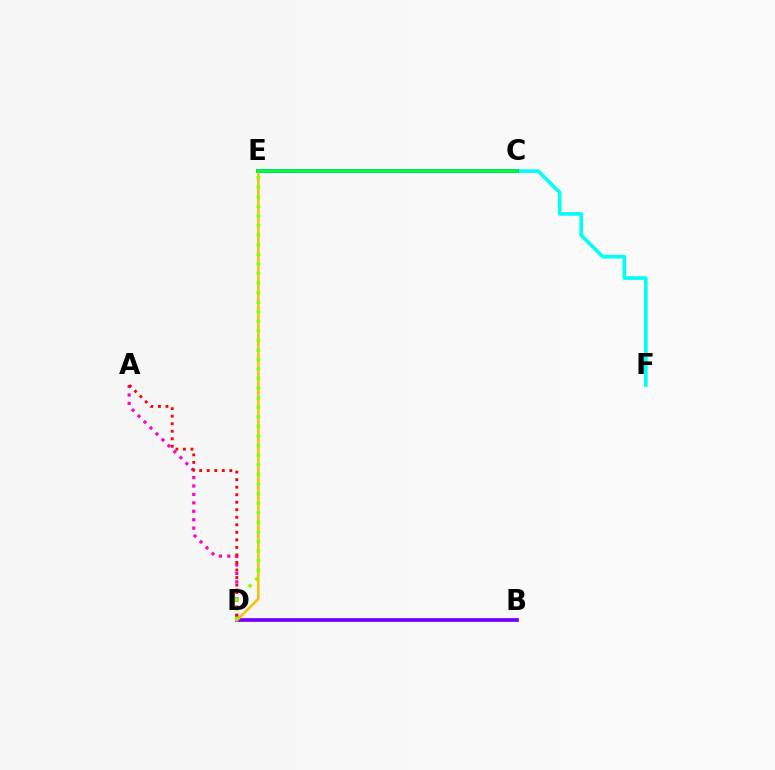{('A', 'D'): [{'color': '#ff00cf', 'line_style': 'dotted', 'thickness': 2.29}, {'color': '#ff0000', 'line_style': 'dotted', 'thickness': 2.05}], ('C', 'F'): [{'color': '#00fff6', 'line_style': 'solid', 'thickness': 2.62}], ('C', 'E'): [{'color': '#004bff', 'line_style': 'solid', 'thickness': 2.67}, {'color': '#00ff39', 'line_style': 'solid', 'thickness': 2.57}], ('B', 'D'): [{'color': '#7200ff', 'line_style': 'solid', 'thickness': 2.68}], ('D', 'E'): [{'color': '#ffbd00', 'line_style': 'solid', 'thickness': 1.82}, {'color': '#84ff00', 'line_style': 'dotted', 'thickness': 2.6}]}